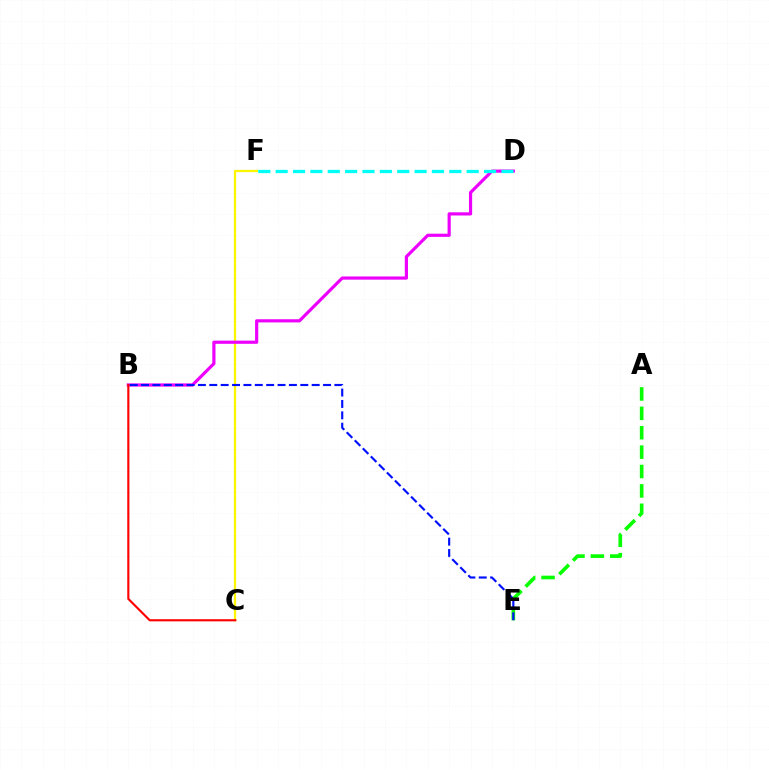{('A', 'E'): [{'color': '#08ff00', 'line_style': 'dashed', 'thickness': 2.63}], ('C', 'F'): [{'color': '#fcf500', 'line_style': 'solid', 'thickness': 1.64}], ('B', 'D'): [{'color': '#ee00ff', 'line_style': 'solid', 'thickness': 2.29}], ('B', 'E'): [{'color': '#0010ff', 'line_style': 'dashed', 'thickness': 1.55}], ('D', 'F'): [{'color': '#00fff6', 'line_style': 'dashed', 'thickness': 2.36}], ('B', 'C'): [{'color': '#ff0000', 'line_style': 'solid', 'thickness': 1.54}]}